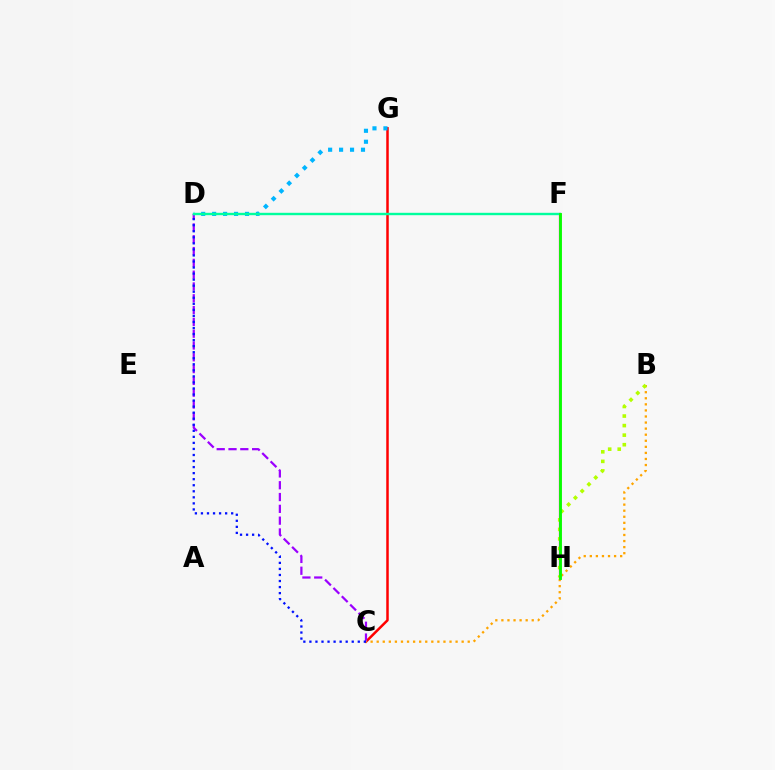{('C', 'G'): [{'color': '#ff0000', 'line_style': 'solid', 'thickness': 1.8}], ('C', 'D'): [{'color': '#9b00ff', 'line_style': 'dashed', 'thickness': 1.6}, {'color': '#0010ff', 'line_style': 'dotted', 'thickness': 1.64}], ('F', 'H'): [{'color': '#ff00bd', 'line_style': 'solid', 'thickness': 1.6}, {'color': '#08ff00', 'line_style': 'solid', 'thickness': 2.06}], ('B', 'C'): [{'color': '#ffa500', 'line_style': 'dotted', 'thickness': 1.65}], ('B', 'H'): [{'color': '#b3ff00', 'line_style': 'dotted', 'thickness': 2.59}], ('D', 'G'): [{'color': '#00b5ff', 'line_style': 'dotted', 'thickness': 2.98}], ('D', 'F'): [{'color': '#00ff9d', 'line_style': 'solid', 'thickness': 1.72}]}